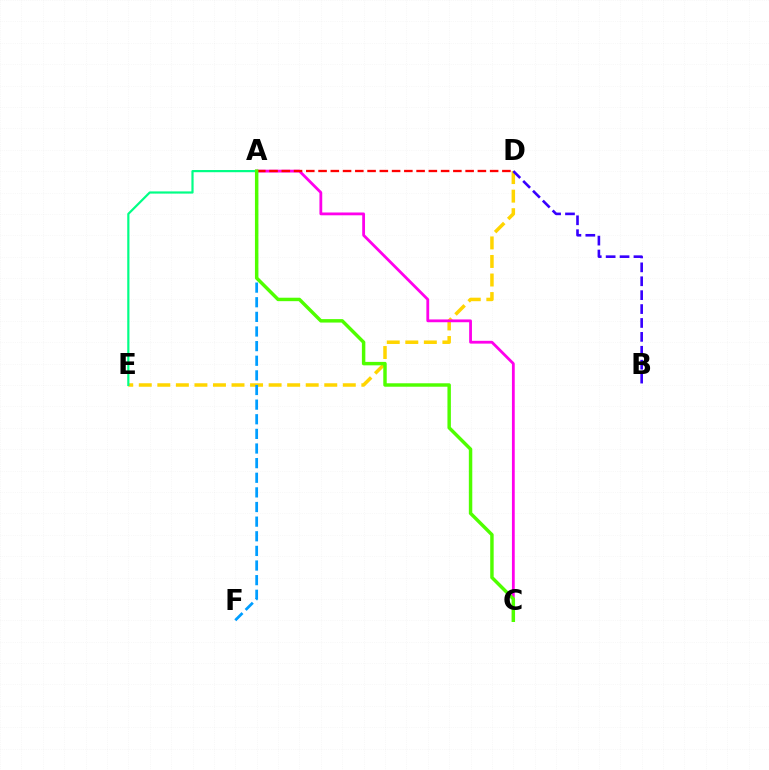{('D', 'E'): [{'color': '#ffd500', 'line_style': 'dashed', 'thickness': 2.52}], ('A', 'E'): [{'color': '#00ff86', 'line_style': 'solid', 'thickness': 1.58}], ('A', 'C'): [{'color': '#ff00ed', 'line_style': 'solid', 'thickness': 2.02}, {'color': '#4fff00', 'line_style': 'solid', 'thickness': 2.48}], ('B', 'D'): [{'color': '#3700ff', 'line_style': 'dashed', 'thickness': 1.89}], ('A', 'F'): [{'color': '#009eff', 'line_style': 'dashed', 'thickness': 1.99}], ('A', 'D'): [{'color': '#ff0000', 'line_style': 'dashed', 'thickness': 1.66}]}